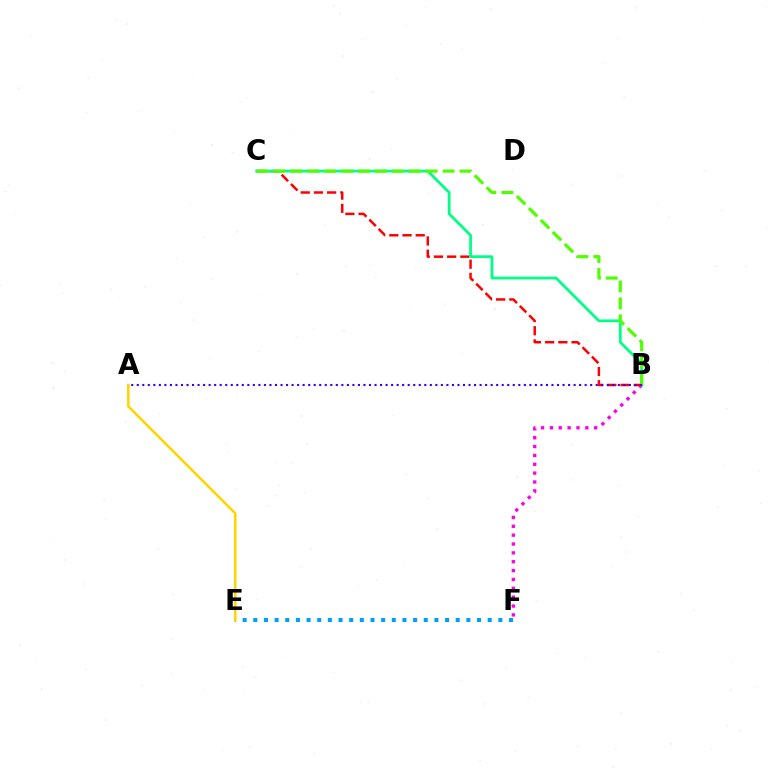{('E', 'F'): [{'color': '#009eff', 'line_style': 'dotted', 'thickness': 2.89}], ('B', 'F'): [{'color': '#ff00ed', 'line_style': 'dotted', 'thickness': 2.41}], ('B', 'C'): [{'color': '#ff0000', 'line_style': 'dashed', 'thickness': 1.79}, {'color': '#00ff86', 'line_style': 'solid', 'thickness': 2.0}, {'color': '#4fff00', 'line_style': 'dashed', 'thickness': 2.3}], ('A', 'E'): [{'color': '#ffd500', 'line_style': 'solid', 'thickness': 1.82}], ('A', 'B'): [{'color': '#3700ff', 'line_style': 'dotted', 'thickness': 1.5}]}